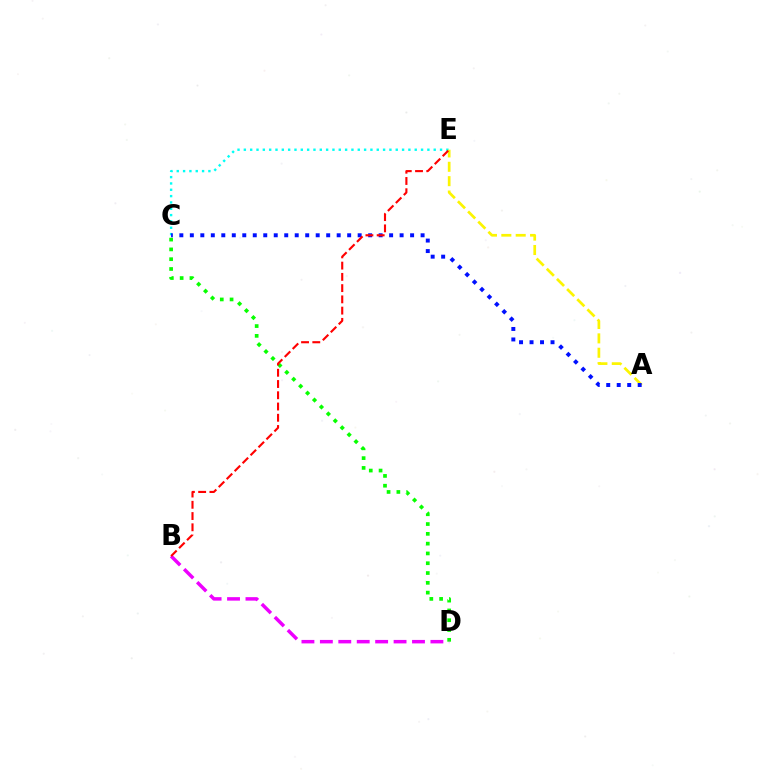{('C', 'E'): [{'color': '#00fff6', 'line_style': 'dotted', 'thickness': 1.72}], ('C', 'D'): [{'color': '#08ff00', 'line_style': 'dotted', 'thickness': 2.66}], ('B', 'D'): [{'color': '#ee00ff', 'line_style': 'dashed', 'thickness': 2.5}], ('A', 'E'): [{'color': '#fcf500', 'line_style': 'dashed', 'thickness': 1.95}], ('A', 'C'): [{'color': '#0010ff', 'line_style': 'dotted', 'thickness': 2.85}], ('B', 'E'): [{'color': '#ff0000', 'line_style': 'dashed', 'thickness': 1.53}]}